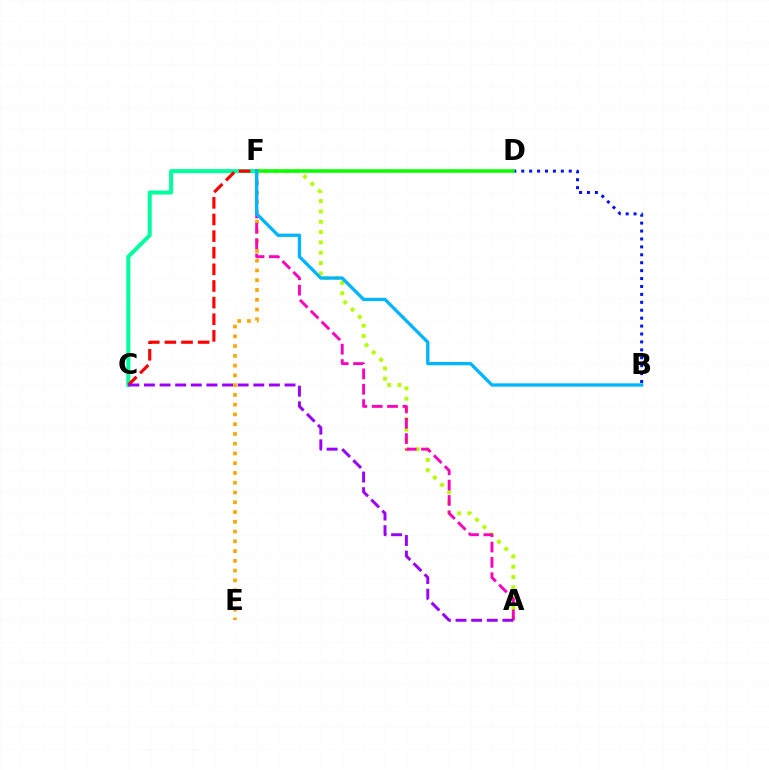{('B', 'D'): [{'color': '#0010ff', 'line_style': 'dotted', 'thickness': 2.15}], ('C', 'F'): [{'color': '#00ff9d', 'line_style': 'solid', 'thickness': 2.89}, {'color': '#ff0000', 'line_style': 'dashed', 'thickness': 2.26}], ('A', 'F'): [{'color': '#b3ff00', 'line_style': 'dotted', 'thickness': 2.8}, {'color': '#ff00bd', 'line_style': 'dashed', 'thickness': 2.09}], ('E', 'F'): [{'color': '#ffa500', 'line_style': 'dotted', 'thickness': 2.65}], ('D', 'F'): [{'color': '#08ff00', 'line_style': 'solid', 'thickness': 2.55}], ('B', 'F'): [{'color': '#00b5ff', 'line_style': 'solid', 'thickness': 2.38}], ('A', 'C'): [{'color': '#9b00ff', 'line_style': 'dashed', 'thickness': 2.12}]}